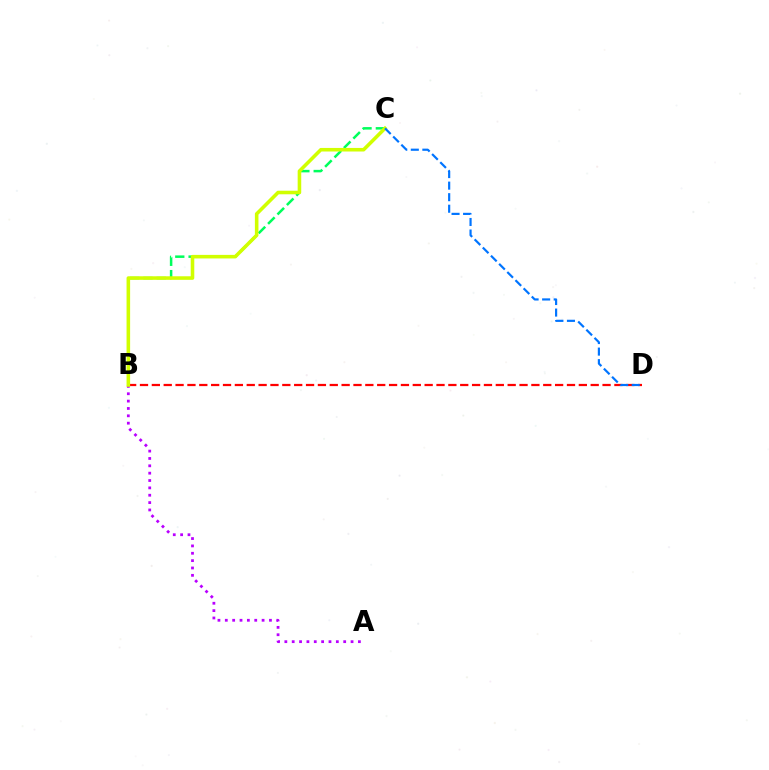{('A', 'B'): [{'color': '#b900ff', 'line_style': 'dotted', 'thickness': 2.0}], ('B', 'C'): [{'color': '#00ff5c', 'line_style': 'dashed', 'thickness': 1.81}, {'color': '#d1ff00', 'line_style': 'solid', 'thickness': 2.57}], ('B', 'D'): [{'color': '#ff0000', 'line_style': 'dashed', 'thickness': 1.61}], ('C', 'D'): [{'color': '#0074ff', 'line_style': 'dashed', 'thickness': 1.57}]}